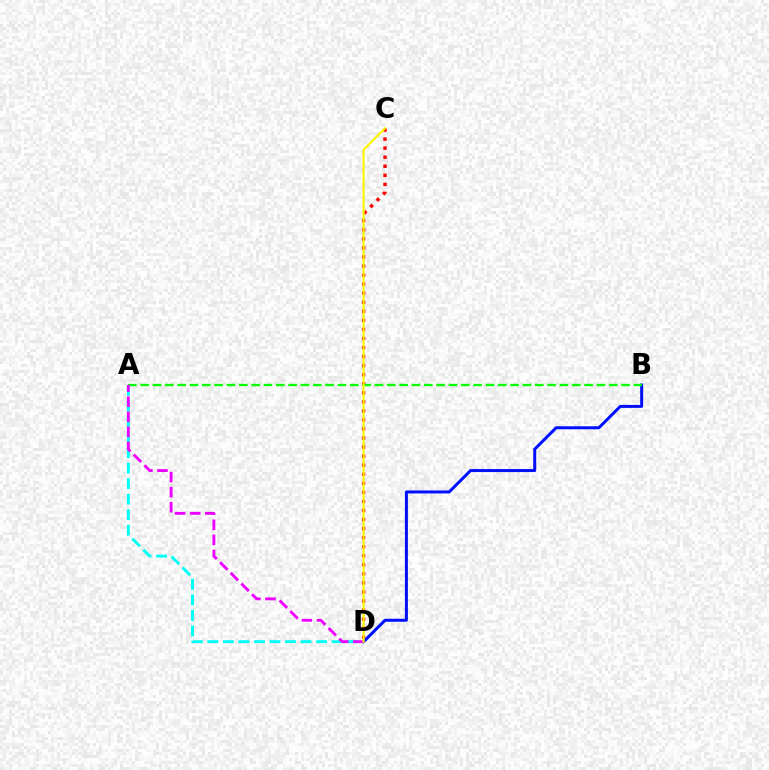{('C', 'D'): [{'color': '#ff0000', 'line_style': 'dotted', 'thickness': 2.46}, {'color': '#fcf500', 'line_style': 'solid', 'thickness': 1.53}], ('B', 'D'): [{'color': '#0010ff', 'line_style': 'solid', 'thickness': 2.16}], ('A', 'B'): [{'color': '#08ff00', 'line_style': 'dashed', 'thickness': 1.68}], ('A', 'D'): [{'color': '#00fff6', 'line_style': 'dashed', 'thickness': 2.11}, {'color': '#ee00ff', 'line_style': 'dashed', 'thickness': 2.05}]}